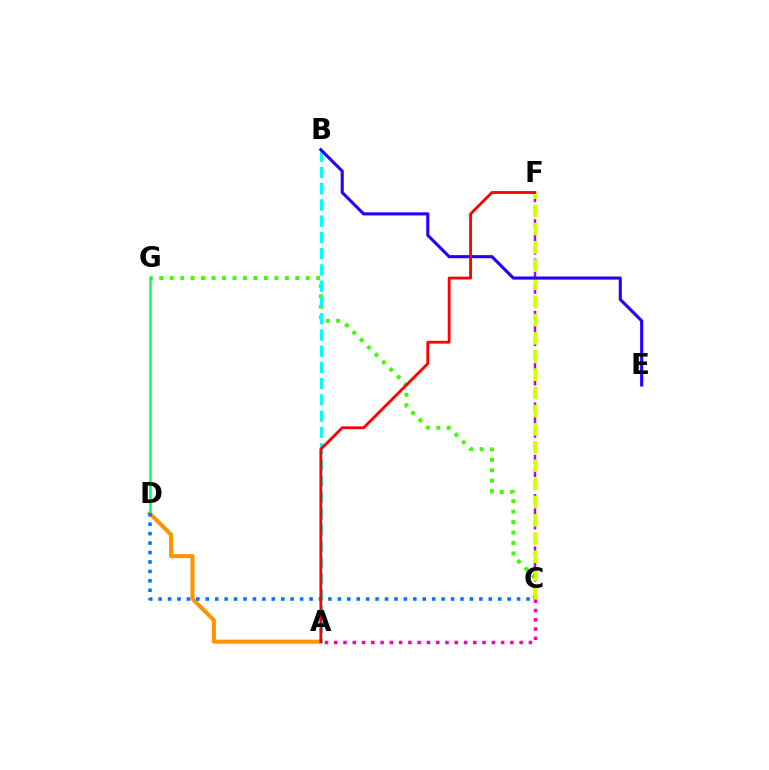{('C', 'G'): [{'color': '#3dff00', 'line_style': 'dotted', 'thickness': 2.84}], ('C', 'F'): [{'color': '#b900ff', 'line_style': 'dashed', 'thickness': 1.78}, {'color': '#d1ff00', 'line_style': 'dashed', 'thickness': 2.47}], ('A', 'D'): [{'color': '#ff9400', 'line_style': 'solid', 'thickness': 2.93}], ('A', 'B'): [{'color': '#00fff6', 'line_style': 'dashed', 'thickness': 2.21}], ('D', 'G'): [{'color': '#00ff5c', 'line_style': 'solid', 'thickness': 1.82}], ('B', 'E'): [{'color': '#2500ff', 'line_style': 'solid', 'thickness': 2.23}], ('C', 'D'): [{'color': '#0074ff', 'line_style': 'dotted', 'thickness': 2.56}], ('A', 'F'): [{'color': '#ff0000', 'line_style': 'solid', 'thickness': 2.04}], ('A', 'C'): [{'color': '#ff00ac', 'line_style': 'dotted', 'thickness': 2.52}]}